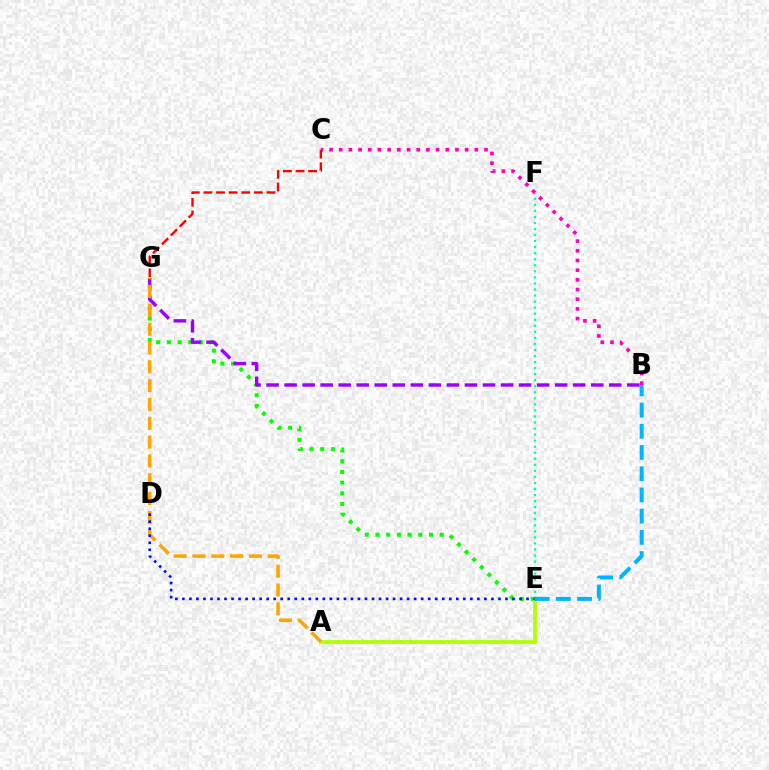{('E', 'G'): [{'color': '#08ff00', 'line_style': 'dotted', 'thickness': 2.91}], ('A', 'E'): [{'color': '#b3ff00', 'line_style': 'solid', 'thickness': 2.73}], ('B', 'C'): [{'color': '#ff00bd', 'line_style': 'dotted', 'thickness': 2.63}], ('B', 'G'): [{'color': '#9b00ff', 'line_style': 'dashed', 'thickness': 2.45}], ('E', 'F'): [{'color': '#00ff9d', 'line_style': 'dotted', 'thickness': 1.64}], ('A', 'G'): [{'color': '#ffa500', 'line_style': 'dashed', 'thickness': 2.56}], ('D', 'E'): [{'color': '#0010ff', 'line_style': 'dotted', 'thickness': 1.91}], ('B', 'E'): [{'color': '#00b5ff', 'line_style': 'dashed', 'thickness': 2.88}], ('C', 'G'): [{'color': '#ff0000', 'line_style': 'dashed', 'thickness': 1.71}]}